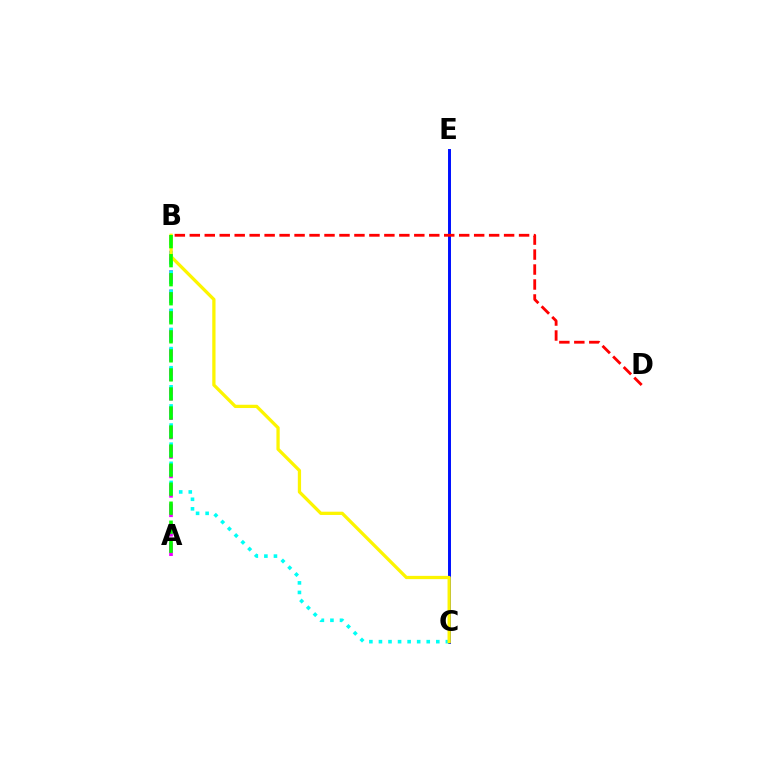{('C', 'E'): [{'color': '#0010ff', 'line_style': 'solid', 'thickness': 2.13}], ('A', 'B'): [{'color': '#ee00ff', 'line_style': 'dashed', 'thickness': 2.64}, {'color': '#08ff00', 'line_style': 'dashed', 'thickness': 2.59}], ('B', 'C'): [{'color': '#00fff6', 'line_style': 'dotted', 'thickness': 2.6}, {'color': '#fcf500', 'line_style': 'solid', 'thickness': 2.35}], ('B', 'D'): [{'color': '#ff0000', 'line_style': 'dashed', 'thickness': 2.03}]}